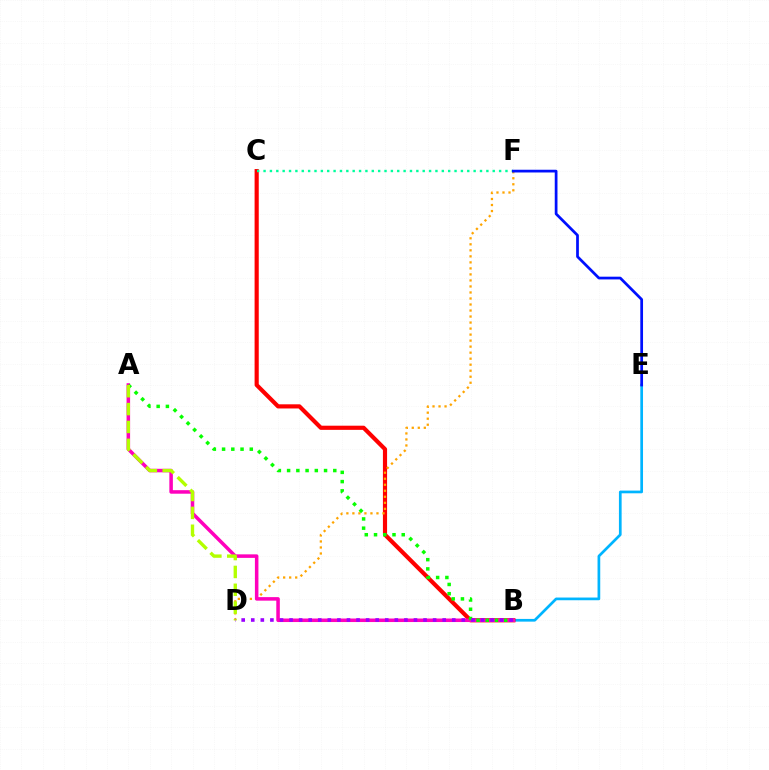{('B', 'E'): [{'color': '#00b5ff', 'line_style': 'solid', 'thickness': 1.95}], ('B', 'C'): [{'color': '#ff0000', 'line_style': 'solid', 'thickness': 2.99}], ('D', 'F'): [{'color': '#ffa500', 'line_style': 'dotted', 'thickness': 1.64}], ('A', 'B'): [{'color': '#ff00bd', 'line_style': 'solid', 'thickness': 2.54}, {'color': '#08ff00', 'line_style': 'dotted', 'thickness': 2.51}], ('C', 'F'): [{'color': '#00ff9d', 'line_style': 'dotted', 'thickness': 1.73}], ('B', 'D'): [{'color': '#9b00ff', 'line_style': 'dotted', 'thickness': 2.6}], ('E', 'F'): [{'color': '#0010ff', 'line_style': 'solid', 'thickness': 1.97}], ('A', 'D'): [{'color': '#b3ff00', 'line_style': 'dashed', 'thickness': 2.43}]}